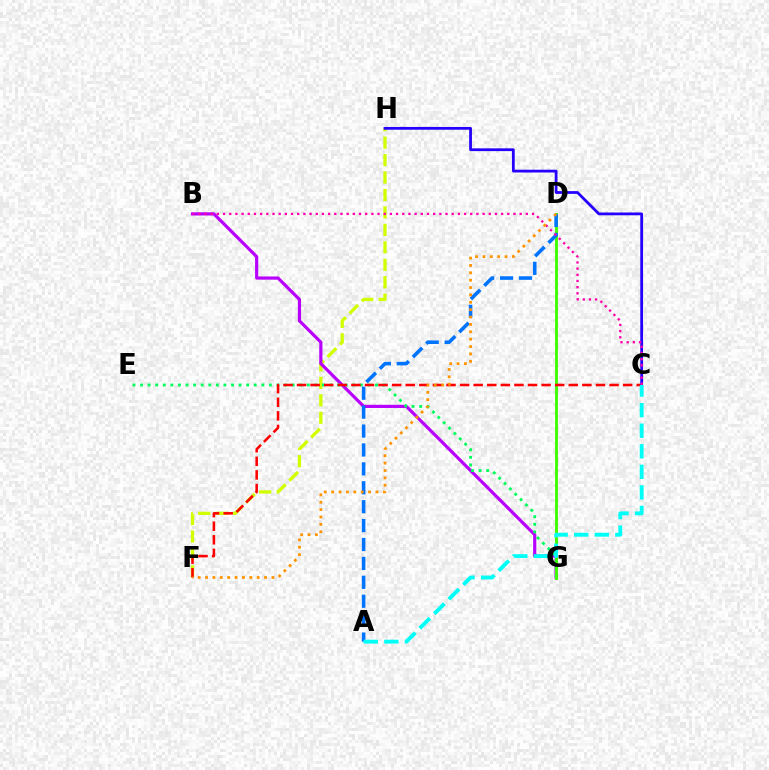{('F', 'H'): [{'color': '#d1ff00', 'line_style': 'dashed', 'thickness': 2.37}], ('B', 'G'): [{'color': '#b900ff', 'line_style': 'solid', 'thickness': 2.3}], ('E', 'G'): [{'color': '#00ff5c', 'line_style': 'dotted', 'thickness': 2.06}], ('D', 'G'): [{'color': '#3dff00', 'line_style': 'solid', 'thickness': 2.08}], ('A', 'D'): [{'color': '#0074ff', 'line_style': 'dashed', 'thickness': 2.57}], ('C', 'F'): [{'color': '#ff0000', 'line_style': 'dashed', 'thickness': 1.85}], ('C', 'H'): [{'color': '#2500ff', 'line_style': 'solid', 'thickness': 2.0}], ('A', 'C'): [{'color': '#00fff6', 'line_style': 'dashed', 'thickness': 2.79}], ('B', 'C'): [{'color': '#ff00ac', 'line_style': 'dotted', 'thickness': 1.68}], ('D', 'F'): [{'color': '#ff9400', 'line_style': 'dotted', 'thickness': 2.0}]}